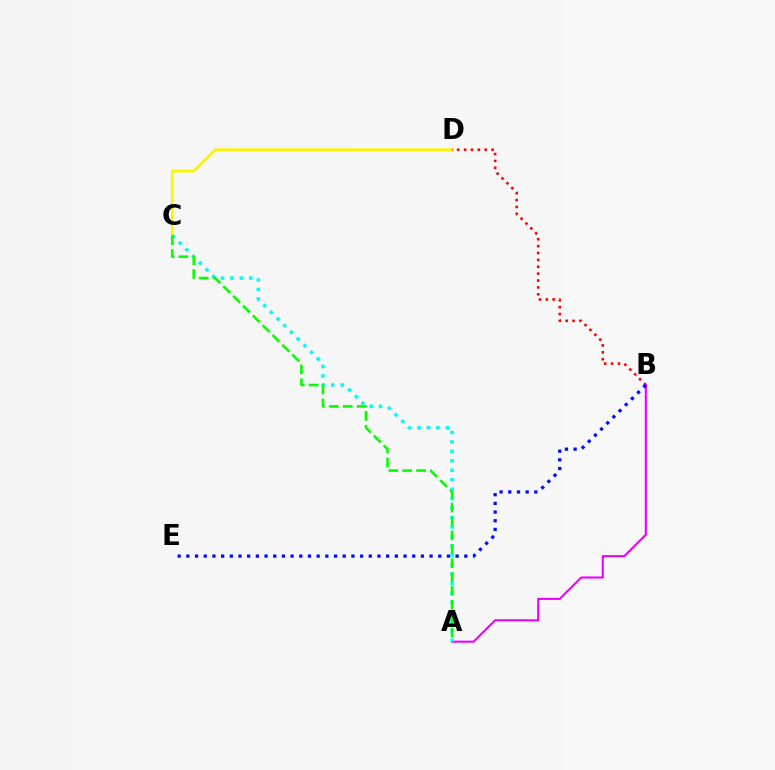{('C', 'D'): [{'color': '#fcf500', 'line_style': 'solid', 'thickness': 1.94}], ('B', 'D'): [{'color': '#ff0000', 'line_style': 'dotted', 'thickness': 1.87}], ('A', 'B'): [{'color': '#ee00ff', 'line_style': 'solid', 'thickness': 1.51}], ('A', 'C'): [{'color': '#00fff6', 'line_style': 'dotted', 'thickness': 2.57}, {'color': '#08ff00', 'line_style': 'dashed', 'thickness': 1.89}], ('B', 'E'): [{'color': '#0010ff', 'line_style': 'dotted', 'thickness': 2.36}]}